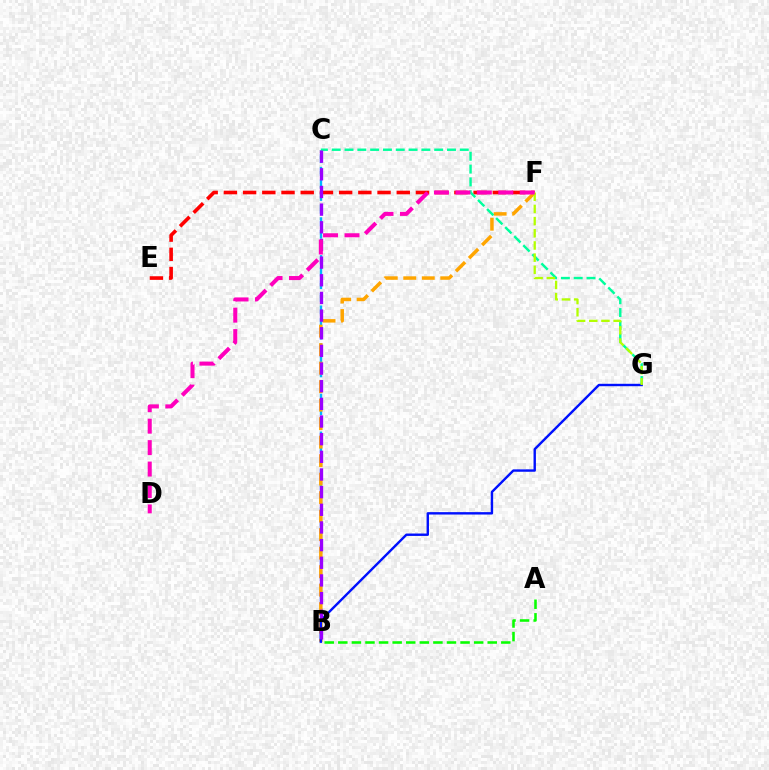{('A', 'B'): [{'color': '#08ff00', 'line_style': 'dashed', 'thickness': 1.85}], ('E', 'F'): [{'color': '#ff0000', 'line_style': 'dashed', 'thickness': 2.61}], ('B', 'C'): [{'color': '#00b5ff', 'line_style': 'dashed', 'thickness': 1.71}, {'color': '#9b00ff', 'line_style': 'dashed', 'thickness': 2.4}], ('B', 'F'): [{'color': '#ffa500', 'line_style': 'dashed', 'thickness': 2.51}], ('C', 'G'): [{'color': '#00ff9d', 'line_style': 'dashed', 'thickness': 1.74}], ('B', 'G'): [{'color': '#0010ff', 'line_style': 'solid', 'thickness': 1.73}], ('F', 'G'): [{'color': '#b3ff00', 'line_style': 'dashed', 'thickness': 1.65}], ('D', 'F'): [{'color': '#ff00bd', 'line_style': 'dashed', 'thickness': 2.91}]}